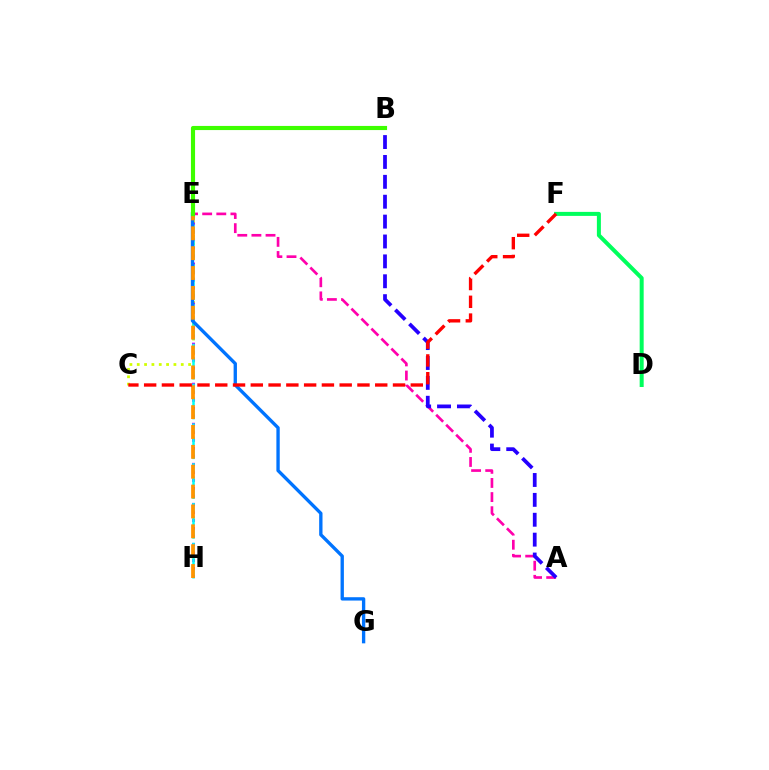{('C', 'E'): [{'color': '#d1ff00', 'line_style': 'dotted', 'thickness': 1.99}], ('E', 'H'): [{'color': '#b900ff', 'line_style': 'dotted', 'thickness': 2.18}, {'color': '#00fff6', 'line_style': 'dashed', 'thickness': 1.8}, {'color': '#ff9400', 'line_style': 'dashed', 'thickness': 2.7}], ('A', 'E'): [{'color': '#ff00ac', 'line_style': 'dashed', 'thickness': 1.92}], ('E', 'G'): [{'color': '#0074ff', 'line_style': 'solid', 'thickness': 2.41}], ('A', 'B'): [{'color': '#2500ff', 'line_style': 'dashed', 'thickness': 2.7}], ('D', 'F'): [{'color': '#00ff5c', 'line_style': 'solid', 'thickness': 2.89}], ('C', 'F'): [{'color': '#ff0000', 'line_style': 'dashed', 'thickness': 2.41}], ('B', 'E'): [{'color': '#3dff00', 'line_style': 'solid', 'thickness': 2.97}]}